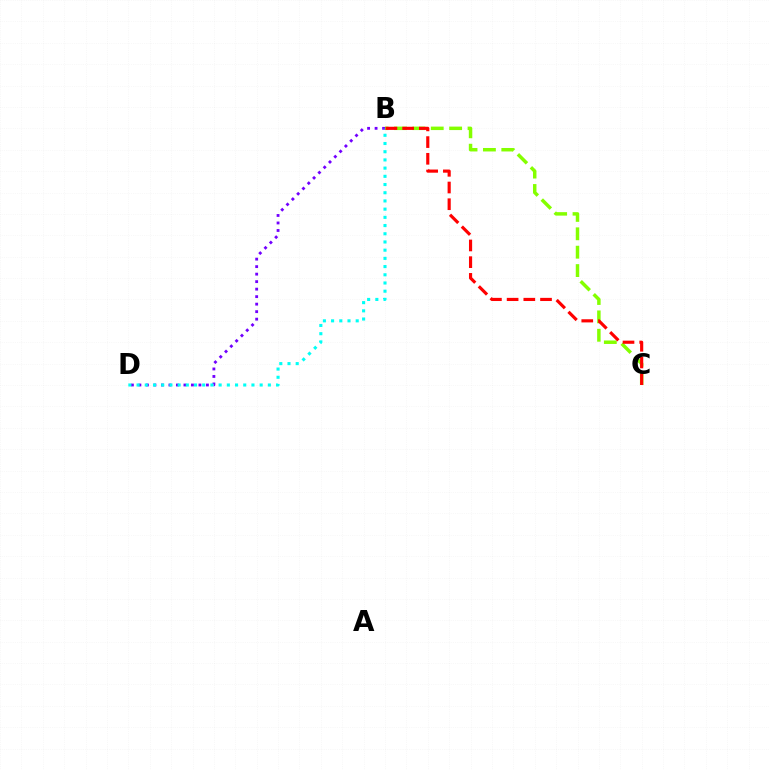{('B', 'C'): [{'color': '#84ff00', 'line_style': 'dashed', 'thickness': 2.5}, {'color': '#ff0000', 'line_style': 'dashed', 'thickness': 2.27}], ('B', 'D'): [{'color': '#7200ff', 'line_style': 'dotted', 'thickness': 2.04}, {'color': '#00fff6', 'line_style': 'dotted', 'thickness': 2.23}]}